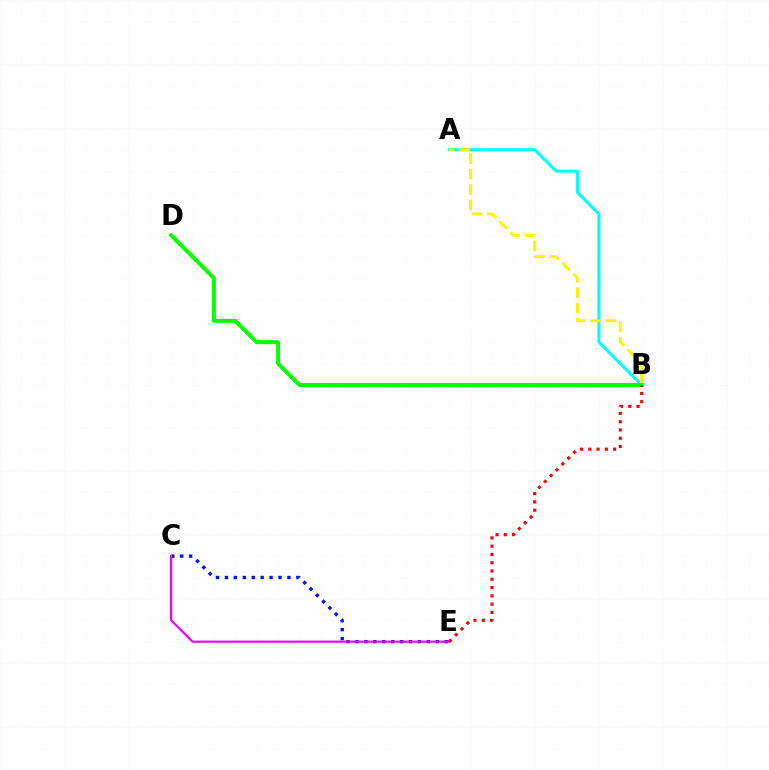{('A', 'B'): [{'color': '#00fff6', 'line_style': 'solid', 'thickness': 2.16}, {'color': '#fcf500', 'line_style': 'dashed', 'thickness': 2.09}], ('B', 'D'): [{'color': '#08ff00', 'line_style': 'solid', 'thickness': 2.87}], ('C', 'E'): [{'color': '#0010ff', 'line_style': 'dotted', 'thickness': 2.43}, {'color': '#ee00ff', 'line_style': 'solid', 'thickness': 1.57}], ('B', 'E'): [{'color': '#ff0000', 'line_style': 'dotted', 'thickness': 2.25}]}